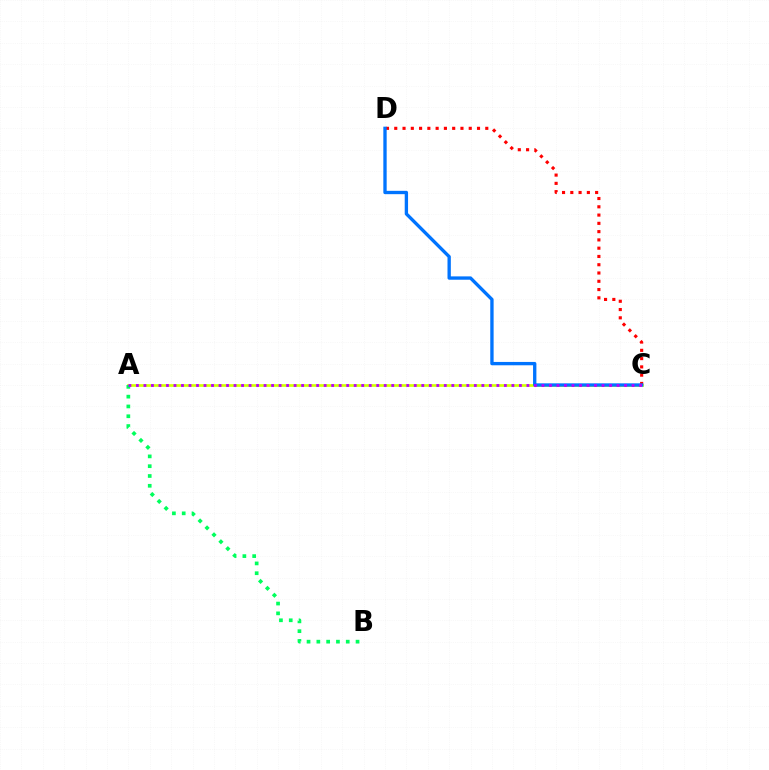{('C', 'D'): [{'color': '#ff0000', 'line_style': 'dotted', 'thickness': 2.25}, {'color': '#0074ff', 'line_style': 'solid', 'thickness': 2.4}], ('A', 'C'): [{'color': '#d1ff00', 'line_style': 'solid', 'thickness': 1.93}, {'color': '#b900ff', 'line_style': 'dotted', 'thickness': 2.04}], ('A', 'B'): [{'color': '#00ff5c', 'line_style': 'dotted', 'thickness': 2.66}]}